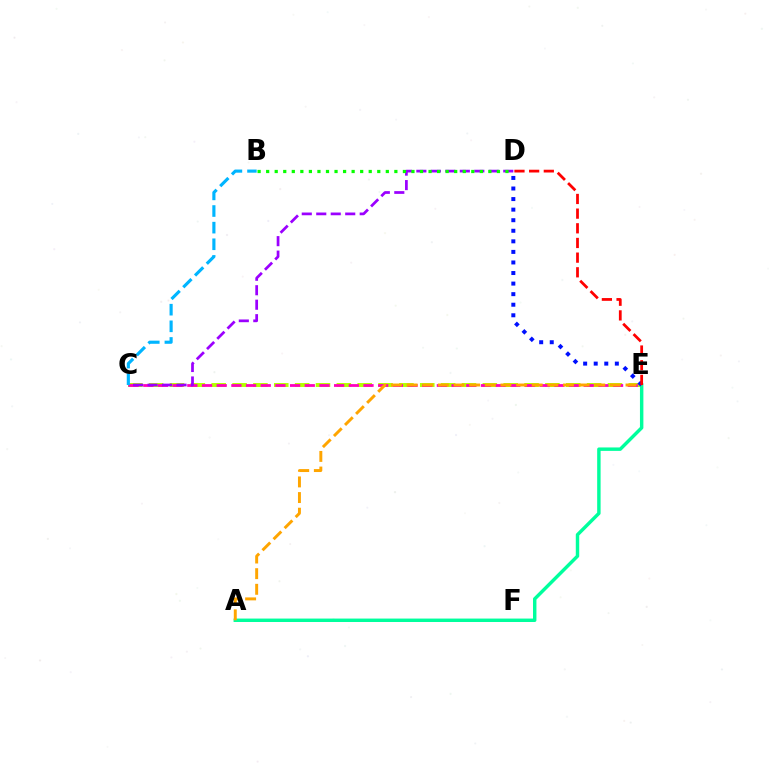{('C', 'E'): [{'color': '#b3ff00', 'line_style': 'dashed', 'thickness': 2.83}, {'color': '#ff00bd', 'line_style': 'dashed', 'thickness': 1.99}], ('C', 'D'): [{'color': '#9b00ff', 'line_style': 'dashed', 'thickness': 1.97}], ('B', 'D'): [{'color': '#08ff00', 'line_style': 'dotted', 'thickness': 2.32}], ('A', 'E'): [{'color': '#00ff9d', 'line_style': 'solid', 'thickness': 2.47}, {'color': '#ffa500', 'line_style': 'dashed', 'thickness': 2.12}], ('B', 'C'): [{'color': '#00b5ff', 'line_style': 'dashed', 'thickness': 2.26}], ('D', 'E'): [{'color': '#0010ff', 'line_style': 'dotted', 'thickness': 2.87}, {'color': '#ff0000', 'line_style': 'dashed', 'thickness': 1.99}]}